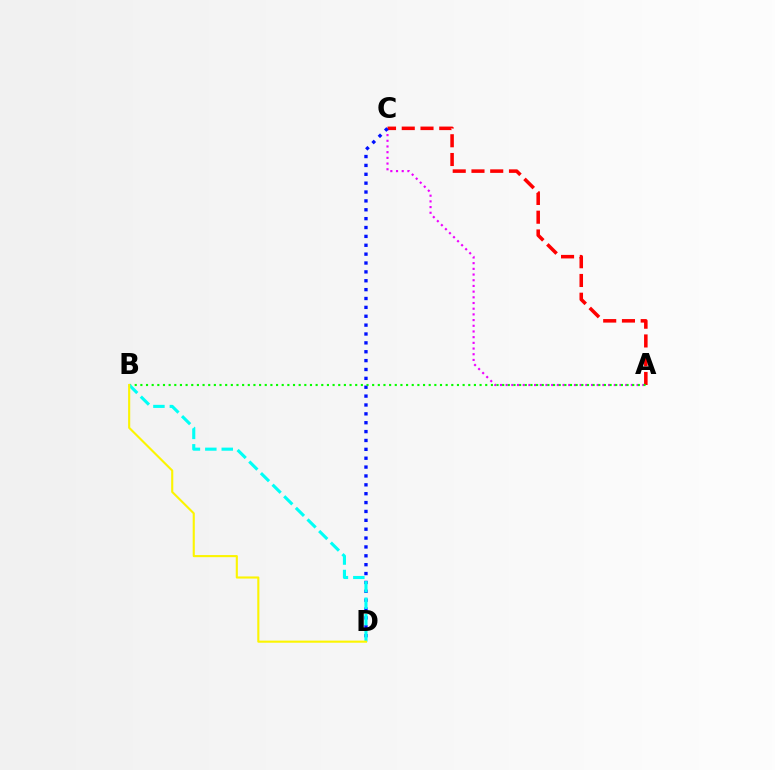{('A', 'C'): [{'color': '#ee00ff', 'line_style': 'dotted', 'thickness': 1.55}, {'color': '#ff0000', 'line_style': 'dashed', 'thickness': 2.55}], ('C', 'D'): [{'color': '#0010ff', 'line_style': 'dotted', 'thickness': 2.41}], ('A', 'B'): [{'color': '#08ff00', 'line_style': 'dotted', 'thickness': 1.54}], ('B', 'D'): [{'color': '#00fff6', 'line_style': 'dashed', 'thickness': 2.23}, {'color': '#fcf500', 'line_style': 'solid', 'thickness': 1.52}]}